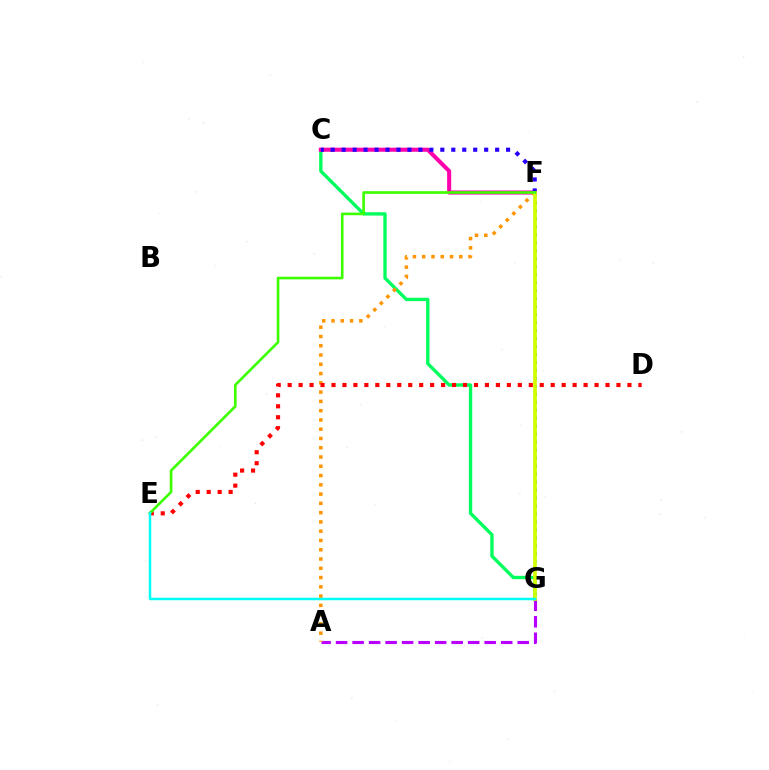{('C', 'G'): [{'color': '#00ff5c', 'line_style': 'solid', 'thickness': 2.4}], ('A', 'G'): [{'color': '#b900ff', 'line_style': 'dashed', 'thickness': 2.24}], ('F', 'G'): [{'color': '#0074ff', 'line_style': 'dotted', 'thickness': 2.17}, {'color': '#d1ff00', 'line_style': 'solid', 'thickness': 2.67}], ('C', 'F'): [{'color': '#ff00ac', 'line_style': 'solid', 'thickness': 2.93}, {'color': '#2500ff', 'line_style': 'dotted', 'thickness': 2.98}], ('A', 'F'): [{'color': '#ff9400', 'line_style': 'dotted', 'thickness': 2.52}], ('D', 'E'): [{'color': '#ff0000', 'line_style': 'dotted', 'thickness': 2.98}], ('E', 'F'): [{'color': '#3dff00', 'line_style': 'solid', 'thickness': 1.9}], ('E', 'G'): [{'color': '#00fff6', 'line_style': 'solid', 'thickness': 1.79}]}